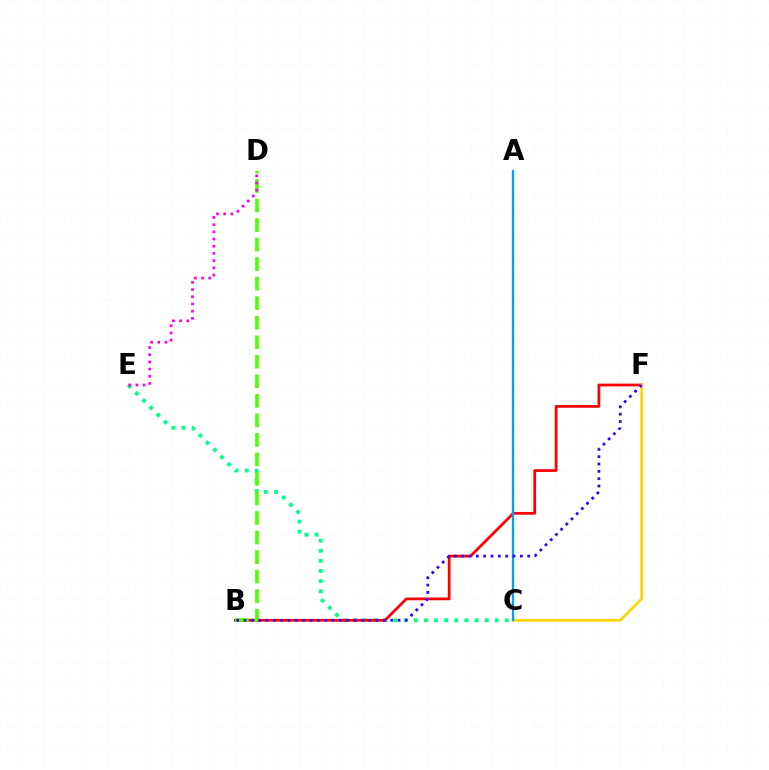{('C', 'E'): [{'color': '#00ff86', 'line_style': 'dotted', 'thickness': 2.75}], ('B', 'F'): [{'color': '#ff0000', 'line_style': 'solid', 'thickness': 1.98}, {'color': '#3700ff', 'line_style': 'dotted', 'thickness': 1.99}], ('C', 'F'): [{'color': '#ffd500', 'line_style': 'solid', 'thickness': 1.93}], ('B', 'D'): [{'color': '#4fff00', 'line_style': 'dashed', 'thickness': 2.65}], ('A', 'C'): [{'color': '#009eff', 'line_style': 'solid', 'thickness': 1.67}], ('D', 'E'): [{'color': '#ff00ed', 'line_style': 'dotted', 'thickness': 1.95}]}